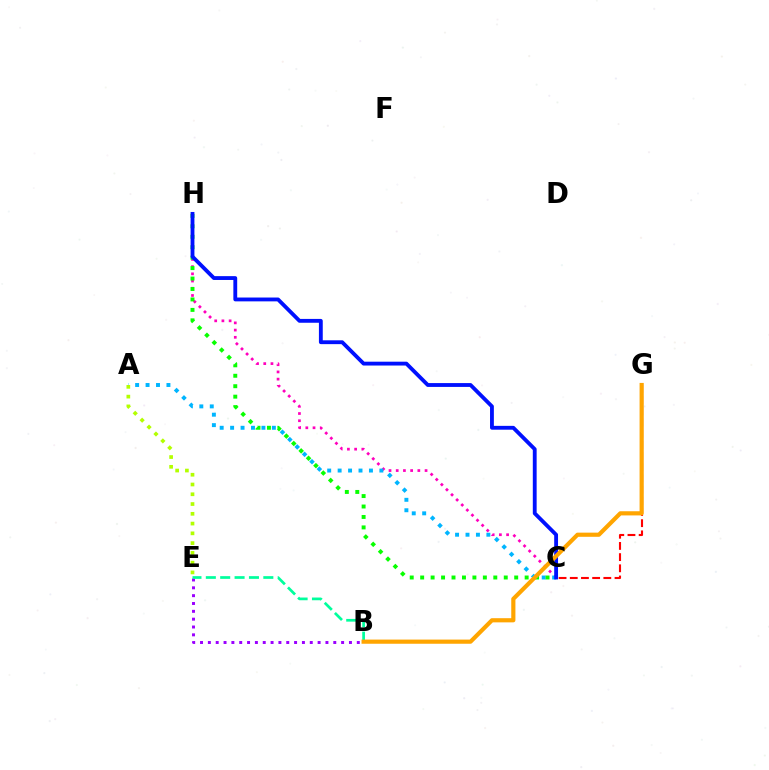{('C', 'H'): [{'color': '#ff00bd', 'line_style': 'dotted', 'thickness': 1.96}, {'color': '#08ff00', 'line_style': 'dotted', 'thickness': 2.84}, {'color': '#0010ff', 'line_style': 'solid', 'thickness': 2.76}], ('A', 'C'): [{'color': '#00b5ff', 'line_style': 'dotted', 'thickness': 2.84}], ('C', 'G'): [{'color': '#ff0000', 'line_style': 'dashed', 'thickness': 1.52}], ('B', 'E'): [{'color': '#9b00ff', 'line_style': 'dotted', 'thickness': 2.13}, {'color': '#00ff9d', 'line_style': 'dashed', 'thickness': 1.95}], ('A', 'E'): [{'color': '#b3ff00', 'line_style': 'dotted', 'thickness': 2.65}], ('B', 'G'): [{'color': '#ffa500', 'line_style': 'solid', 'thickness': 3.0}]}